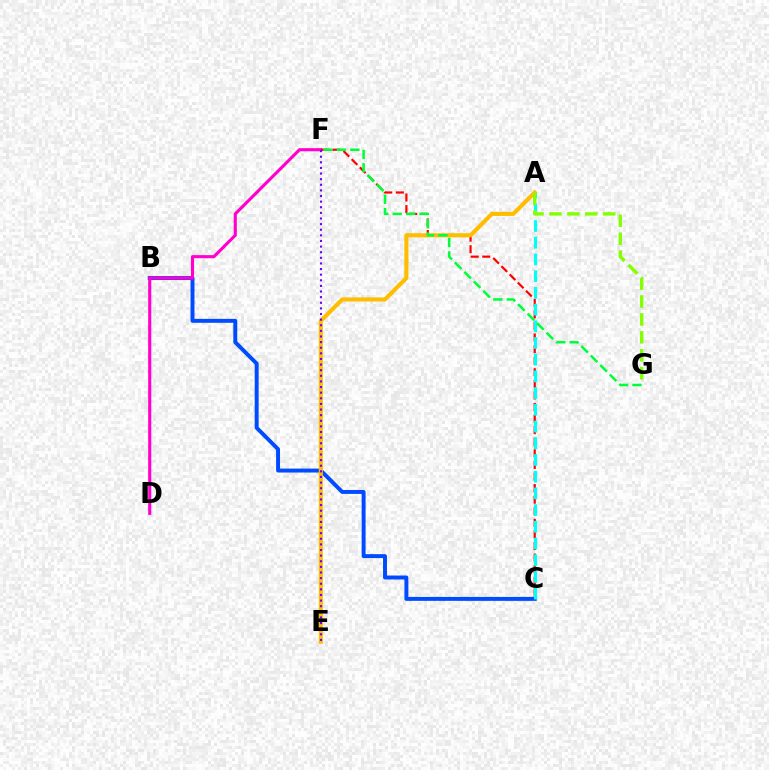{('B', 'C'): [{'color': '#004bff', 'line_style': 'solid', 'thickness': 2.84}], ('D', 'F'): [{'color': '#ff00cf', 'line_style': 'solid', 'thickness': 2.24}], ('C', 'F'): [{'color': '#ff0000', 'line_style': 'dashed', 'thickness': 1.57}], ('A', 'E'): [{'color': '#ffbd00', 'line_style': 'solid', 'thickness': 2.95}], ('E', 'F'): [{'color': '#7200ff', 'line_style': 'dotted', 'thickness': 1.53}], ('A', 'C'): [{'color': '#00fff6', 'line_style': 'dashed', 'thickness': 2.27}], ('A', 'G'): [{'color': '#84ff00', 'line_style': 'dashed', 'thickness': 2.44}], ('F', 'G'): [{'color': '#00ff39', 'line_style': 'dashed', 'thickness': 1.82}]}